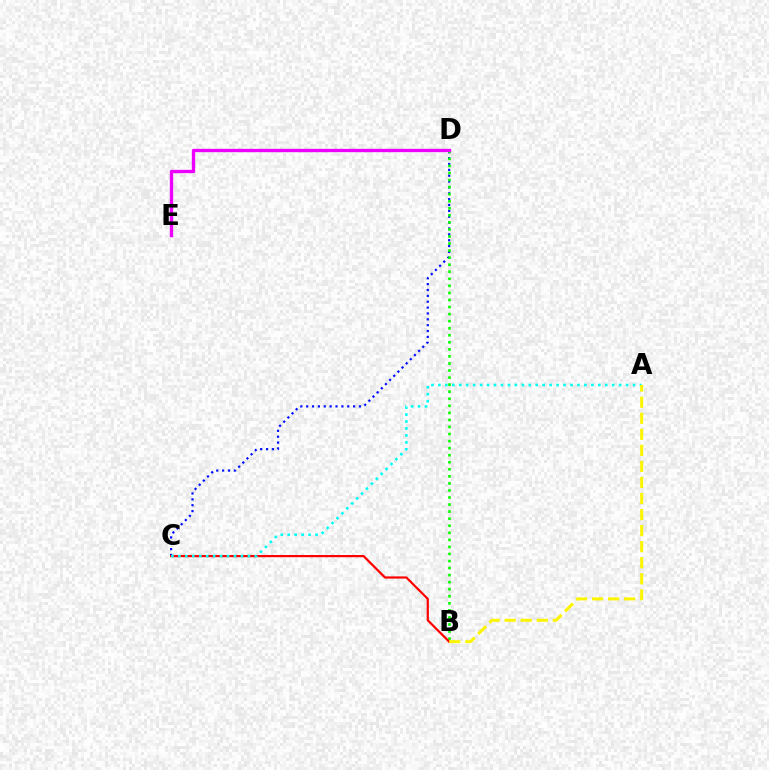{('C', 'D'): [{'color': '#0010ff', 'line_style': 'dotted', 'thickness': 1.59}], ('B', 'D'): [{'color': '#08ff00', 'line_style': 'dotted', 'thickness': 1.92}], ('D', 'E'): [{'color': '#ee00ff', 'line_style': 'solid', 'thickness': 2.41}], ('B', 'C'): [{'color': '#ff0000', 'line_style': 'solid', 'thickness': 1.59}], ('A', 'C'): [{'color': '#00fff6', 'line_style': 'dotted', 'thickness': 1.89}], ('A', 'B'): [{'color': '#fcf500', 'line_style': 'dashed', 'thickness': 2.18}]}